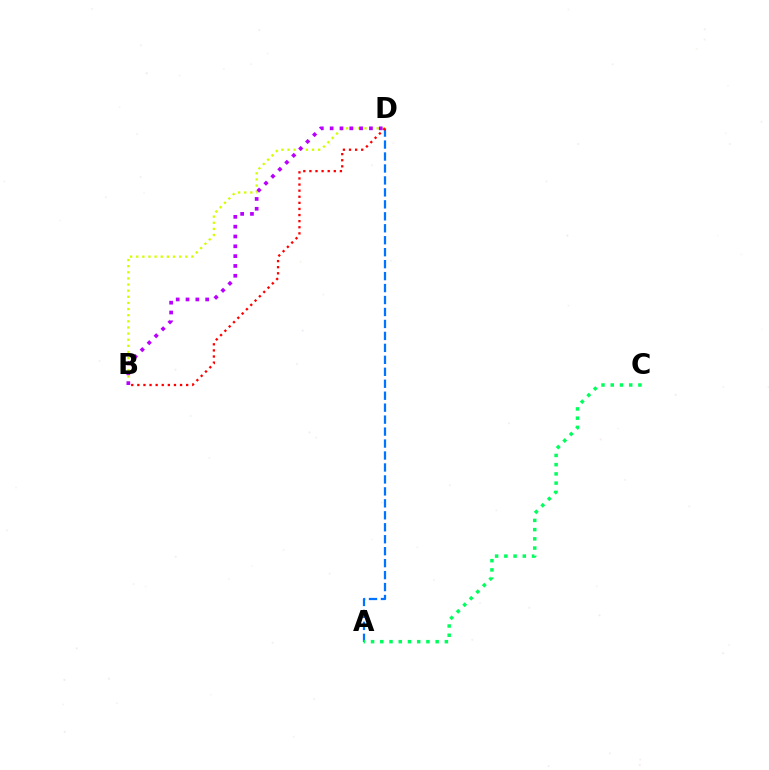{('A', 'D'): [{'color': '#0074ff', 'line_style': 'dashed', 'thickness': 1.62}], ('A', 'C'): [{'color': '#00ff5c', 'line_style': 'dotted', 'thickness': 2.51}], ('B', 'D'): [{'color': '#d1ff00', 'line_style': 'dotted', 'thickness': 1.67}, {'color': '#b900ff', 'line_style': 'dotted', 'thickness': 2.67}, {'color': '#ff0000', 'line_style': 'dotted', 'thickness': 1.66}]}